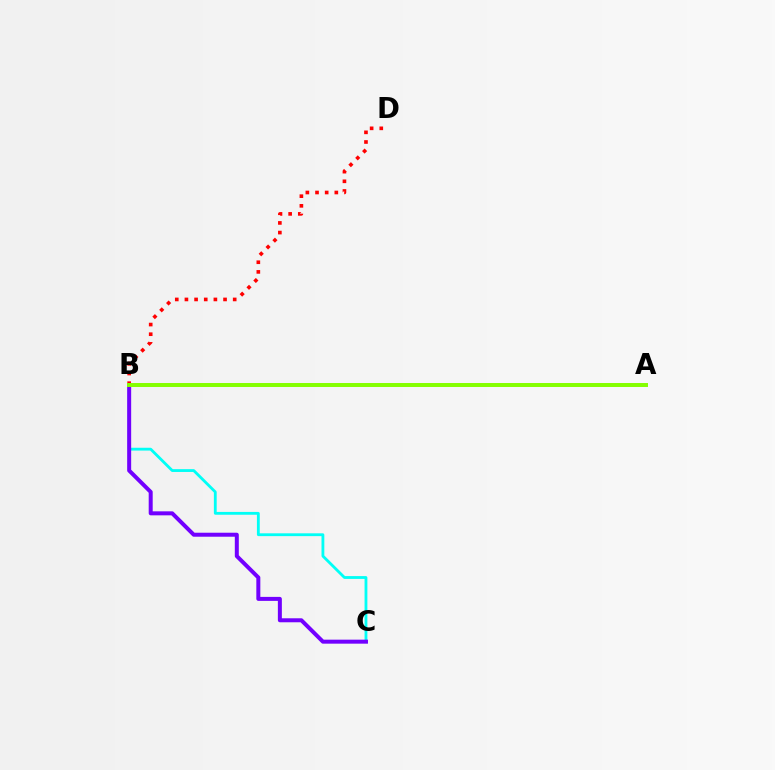{('B', 'C'): [{'color': '#00fff6', 'line_style': 'solid', 'thickness': 2.03}, {'color': '#7200ff', 'line_style': 'solid', 'thickness': 2.88}], ('B', 'D'): [{'color': '#ff0000', 'line_style': 'dotted', 'thickness': 2.62}], ('A', 'B'): [{'color': '#84ff00', 'line_style': 'solid', 'thickness': 2.85}]}